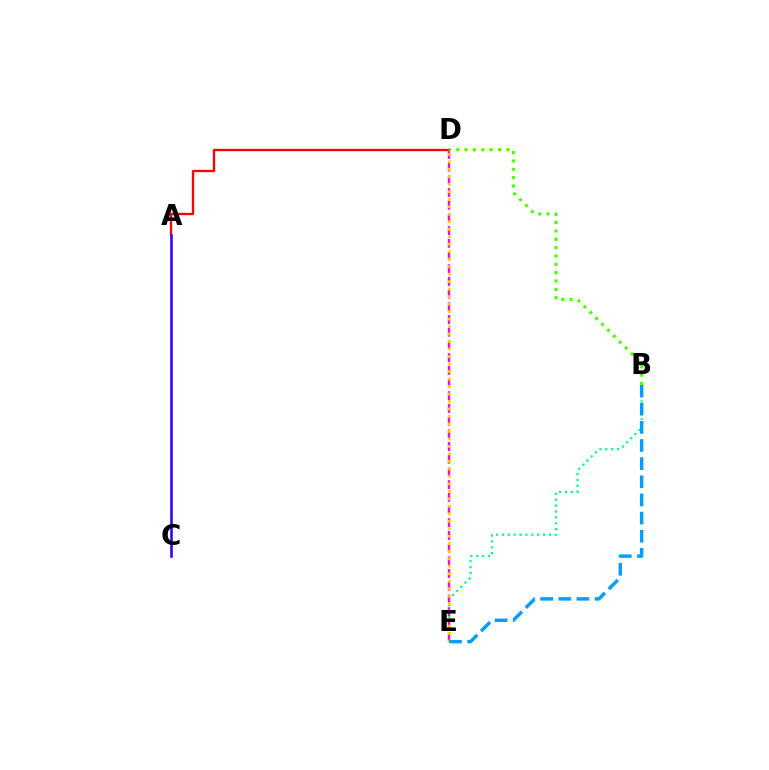{('A', 'D'): [{'color': '#ff0000', 'line_style': 'solid', 'thickness': 1.68}], ('B', 'E'): [{'color': '#00ff86', 'line_style': 'dotted', 'thickness': 1.6}, {'color': '#009eff', 'line_style': 'dashed', 'thickness': 2.46}], ('A', 'C'): [{'color': '#3700ff', 'line_style': 'solid', 'thickness': 1.87}], ('D', 'E'): [{'color': '#ff00ed', 'line_style': 'dashed', 'thickness': 1.73}, {'color': '#ffd500', 'line_style': 'dotted', 'thickness': 2.03}], ('B', 'D'): [{'color': '#4fff00', 'line_style': 'dotted', 'thickness': 2.27}]}